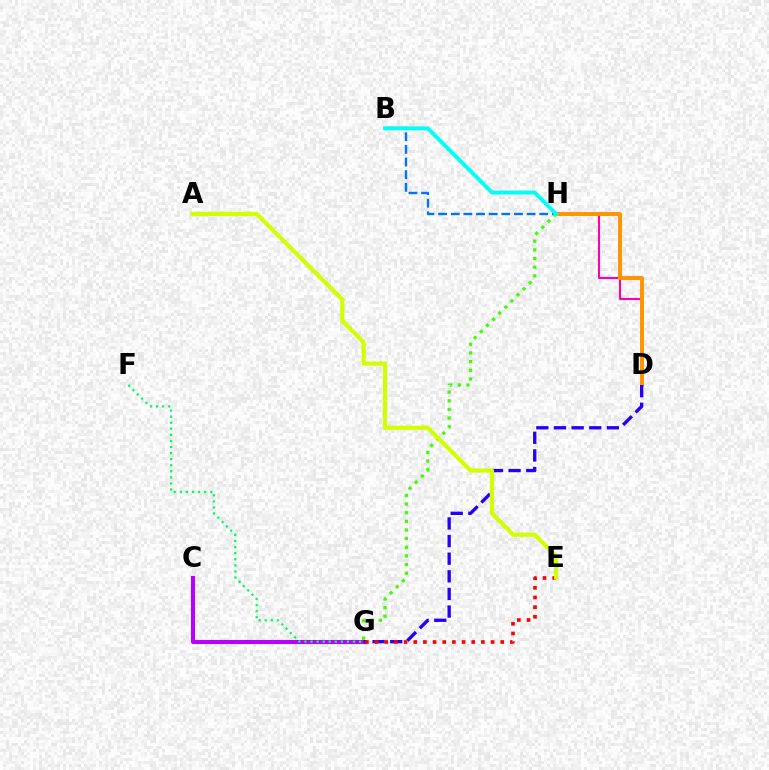{('C', 'G'): [{'color': '#b900ff', 'line_style': 'solid', 'thickness': 2.94}], ('D', 'H'): [{'color': '#ff00ac', 'line_style': 'solid', 'thickness': 1.52}, {'color': '#ff9400', 'line_style': 'solid', 'thickness': 2.83}], ('B', 'H'): [{'color': '#0074ff', 'line_style': 'dashed', 'thickness': 1.72}, {'color': '#00fff6', 'line_style': 'solid', 'thickness': 2.8}], ('D', 'G'): [{'color': '#2500ff', 'line_style': 'dashed', 'thickness': 2.39}], ('G', 'H'): [{'color': '#3dff00', 'line_style': 'dotted', 'thickness': 2.35}], ('E', 'G'): [{'color': '#ff0000', 'line_style': 'dotted', 'thickness': 2.63}], ('F', 'G'): [{'color': '#00ff5c', 'line_style': 'dotted', 'thickness': 1.65}], ('A', 'E'): [{'color': '#d1ff00', 'line_style': 'solid', 'thickness': 2.97}]}